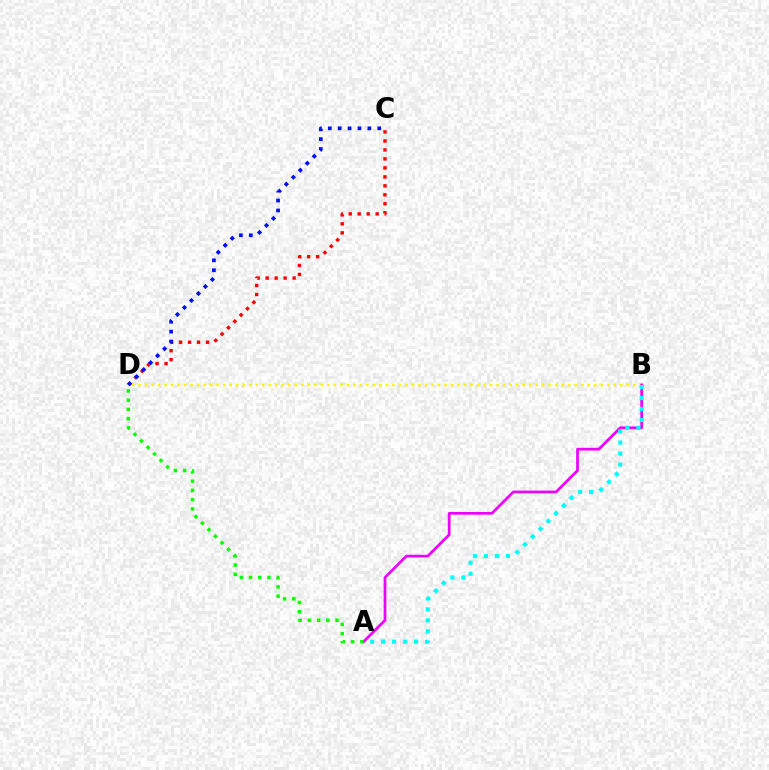{('C', 'D'): [{'color': '#ff0000', 'line_style': 'dotted', 'thickness': 2.44}, {'color': '#0010ff', 'line_style': 'dotted', 'thickness': 2.69}], ('B', 'D'): [{'color': '#fcf500', 'line_style': 'dotted', 'thickness': 1.77}], ('A', 'B'): [{'color': '#ee00ff', 'line_style': 'solid', 'thickness': 1.96}, {'color': '#00fff6', 'line_style': 'dotted', 'thickness': 2.99}], ('A', 'D'): [{'color': '#08ff00', 'line_style': 'dotted', 'thickness': 2.51}]}